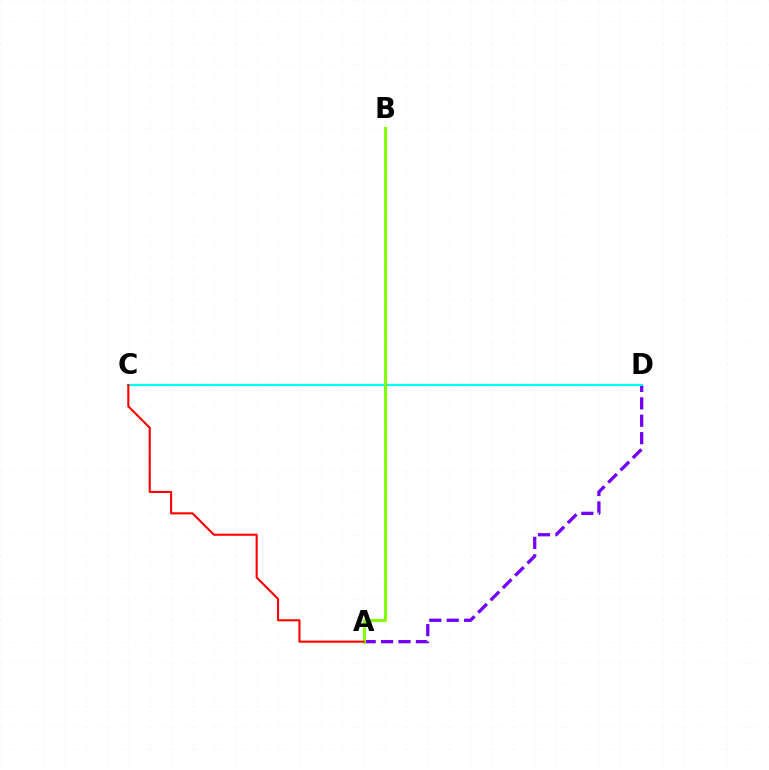{('A', 'D'): [{'color': '#7200ff', 'line_style': 'dashed', 'thickness': 2.36}], ('C', 'D'): [{'color': '#00fff6', 'line_style': 'solid', 'thickness': 1.61}], ('A', 'B'): [{'color': '#84ff00', 'line_style': 'solid', 'thickness': 2.19}], ('A', 'C'): [{'color': '#ff0000', 'line_style': 'solid', 'thickness': 1.51}]}